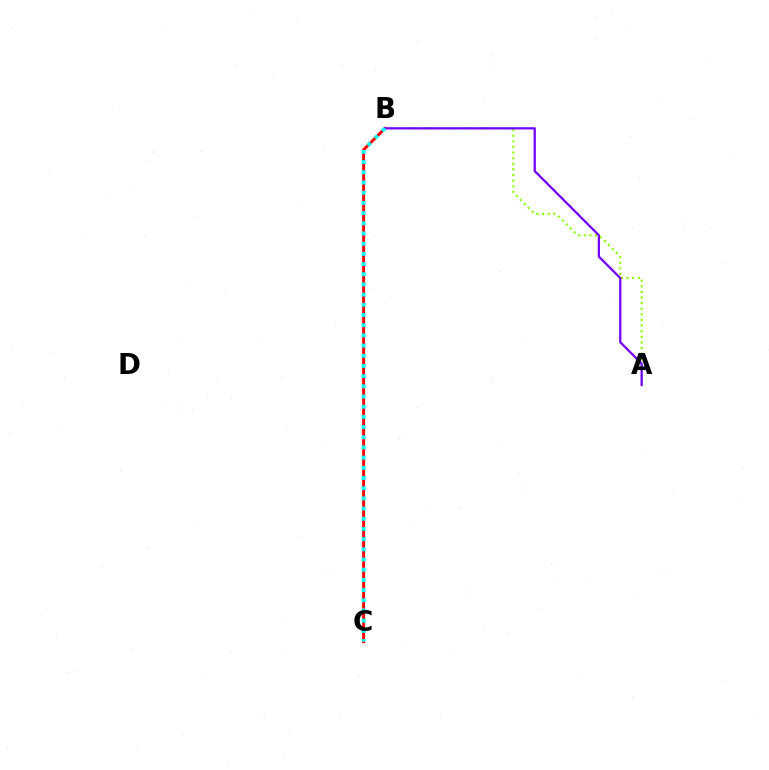{('A', 'B'): [{'color': '#84ff00', 'line_style': 'dotted', 'thickness': 1.52}, {'color': '#7200ff', 'line_style': 'solid', 'thickness': 1.62}], ('B', 'C'): [{'color': '#ff0000', 'line_style': 'solid', 'thickness': 2.1}, {'color': '#00fff6', 'line_style': 'dotted', 'thickness': 2.77}]}